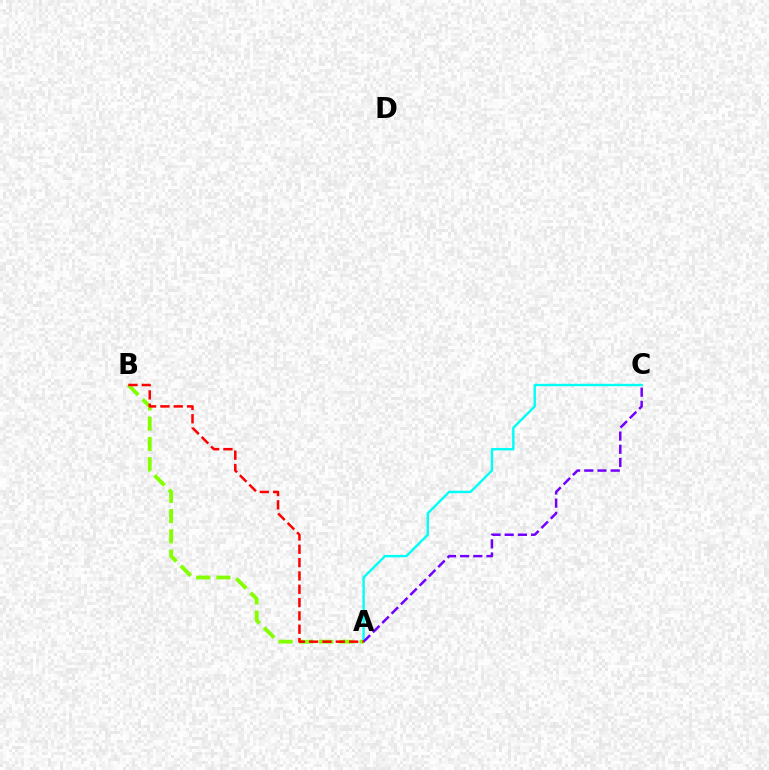{('A', 'C'): [{'color': '#00fff6', 'line_style': 'solid', 'thickness': 1.73}, {'color': '#7200ff', 'line_style': 'dashed', 'thickness': 1.79}], ('A', 'B'): [{'color': '#84ff00', 'line_style': 'dashed', 'thickness': 2.75}, {'color': '#ff0000', 'line_style': 'dashed', 'thickness': 1.81}]}